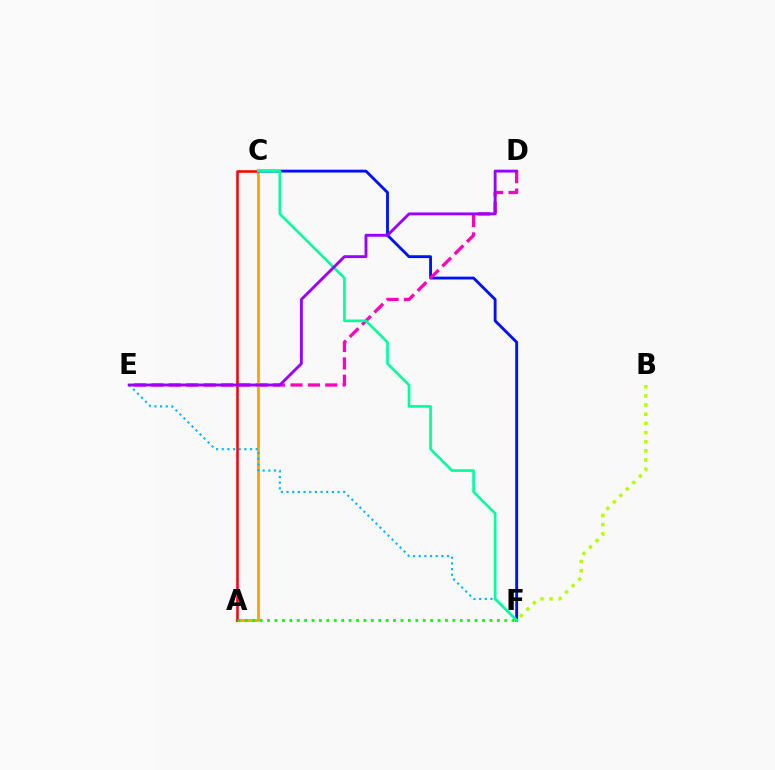{('C', 'F'): [{'color': '#0010ff', 'line_style': 'solid', 'thickness': 2.05}, {'color': '#00ff9d', 'line_style': 'solid', 'thickness': 1.93}], ('D', 'E'): [{'color': '#ff00bd', 'line_style': 'dashed', 'thickness': 2.36}, {'color': '#9b00ff', 'line_style': 'solid', 'thickness': 2.07}], ('A', 'C'): [{'color': '#ffa500', 'line_style': 'solid', 'thickness': 2.05}, {'color': '#ff0000', 'line_style': 'solid', 'thickness': 1.83}], ('E', 'F'): [{'color': '#00b5ff', 'line_style': 'dotted', 'thickness': 1.54}], ('B', 'F'): [{'color': '#b3ff00', 'line_style': 'dotted', 'thickness': 2.49}], ('A', 'F'): [{'color': '#08ff00', 'line_style': 'dotted', 'thickness': 2.01}]}